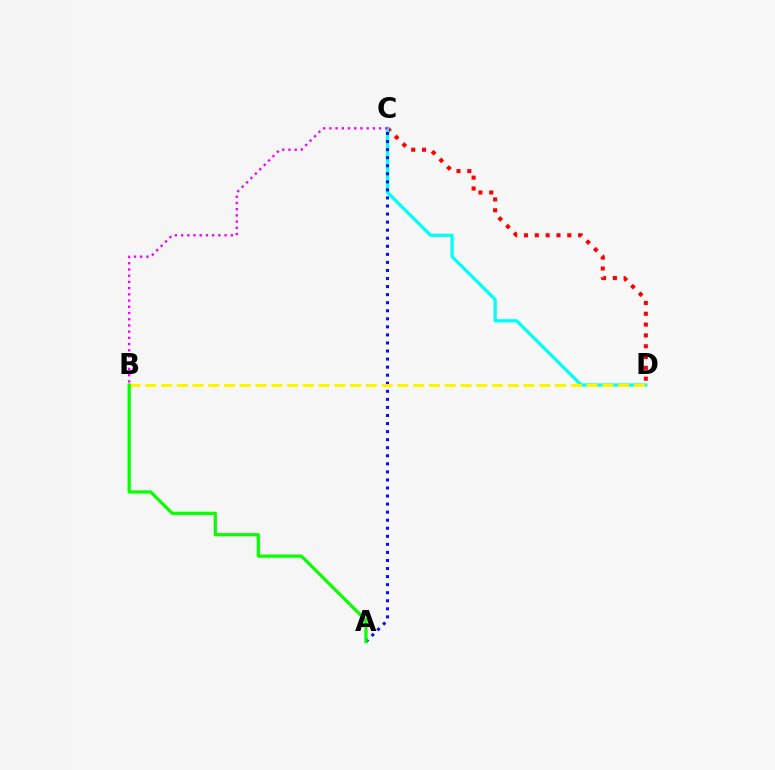{('C', 'D'): [{'color': '#ff0000', 'line_style': 'dotted', 'thickness': 2.94}, {'color': '#00fff6', 'line_style': 'solid', 'thickness': 2.33}], ('A', 'C'): [{'color': '#0010ff', 'line_style': 'dotted', 'thickness': 2.19}], ('B', 'C'): [{'color': '#ee00ff', 'line_style': 'dotted', 'thickness': 1.69}], ('B', 'D'): [{'color': '#fcf500', 'line_style': 'dashed', 'thickness': 2.14}], ('A', 'B'): [{'color': '#08ff00', 'line_style': 'solid', 'thickness': 2.32}]}